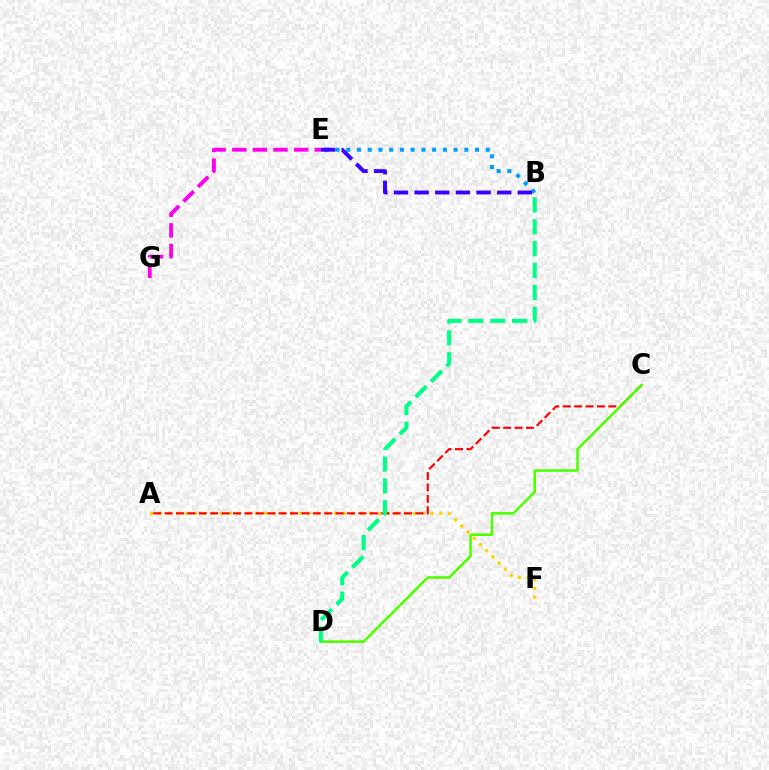{('A', 'F'): [{'color': '#ffd500', 'line_style': 'dotted', 'thickness': 2.38}], ('B', 'E'): [{'color': '#009eff', 'line_style': 'dotted', 'thickness': 2.92}, {'color': '#3700ff', 'line_style': 'dashed', 'thickness': 2.8}], ('E', 'G'): [{'color': '#ff00ed', 'line_style': 'dashed', 'thickness': 2.8}], ('A', 'C'): [{'color': '#ff0000', 'line_style': 'dashed', 'thickness': 1.55}], ('C', 'D'): [{'color': '#4fff00', 'line_style': 'solid', 'thickness': 1.85}], ('B', 'D'): [{'color': '#00ff86', 'line_style': 'dashed', 'thickness': 2.97}]}